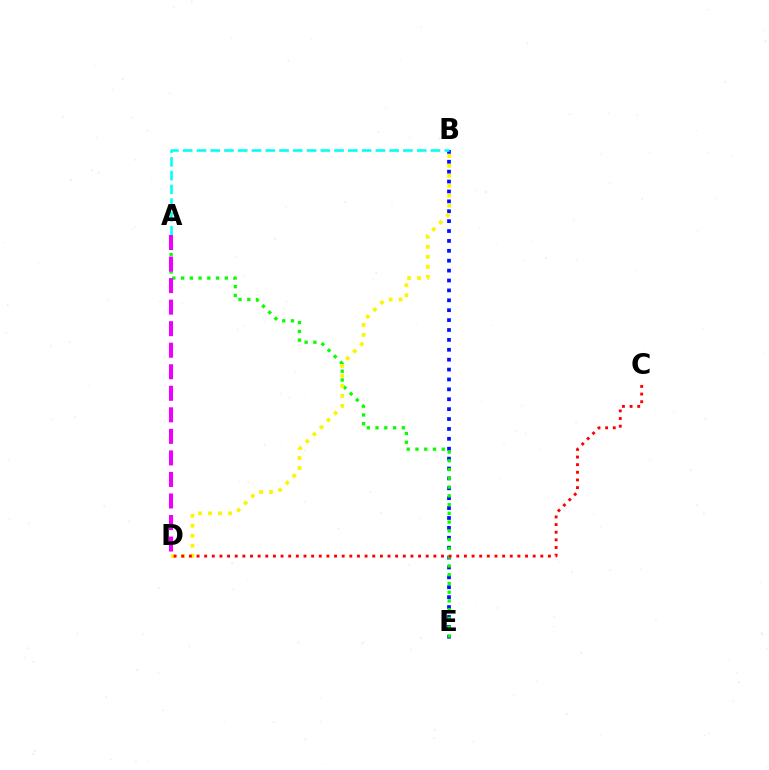{('B', 'E'): [{'color': '#0010ff', 'line_style': 'dotted', 'thickness': 2.69}], ('A', 'B'): [{'color': '#00fff6', 'line_style': 'dashed', 'thickness': 1.87}], ('A', 'E'): [{'color': '#08ff00', 'line_style': 'dotted', 'thickness': 2.38}], ('B', 'D'): [{'color': '#fcf500', 'line_style': 'dotted', 'thickness': 2.71}], ('A', 'D'): [{'color': '#ee00ff', 'line_style': 'dashed', 'thickness': 2.93}], ('C', 'D'): [{'color': '#ff0000', 'line_style': 'dotted', 'thickness': 2.08}]}